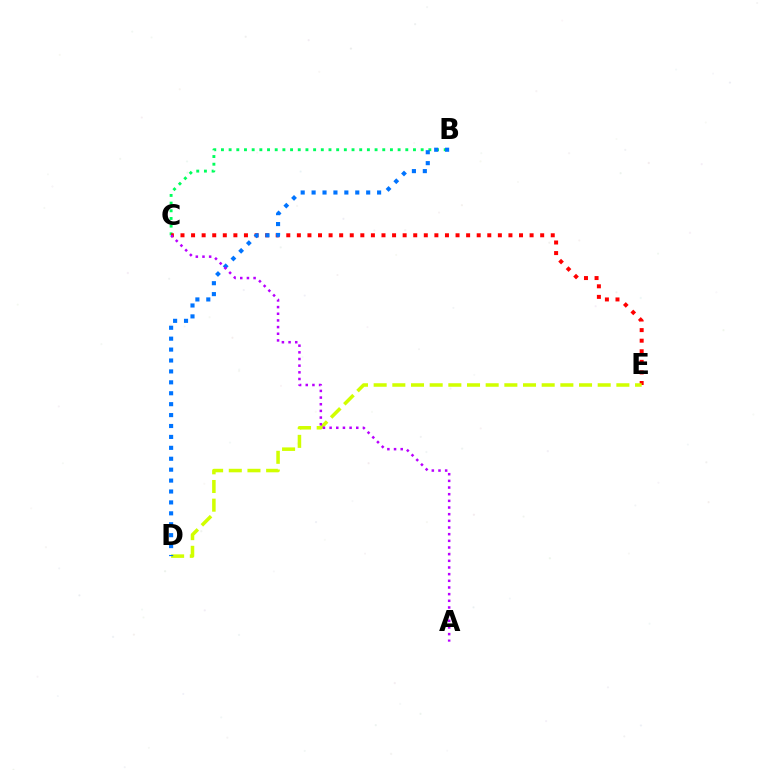{('B', 'C'): [{'color': '#00ff5c', 'line_style': 'dotted', 'thickness': 2.09}], ('C', 'E'): [{'color': '#ff0000', 'line_style': 'dotted', 'thickness': 2.87}], ('D', 'E'): [{'color': '#d1ff00', 'line_style': 'dashed', 'thickness': 2.54}], ('B', 'D'): [{'color': '#0074ff', 'line_style': 'dotted', 'thickness': 2.97}], ('A', 'C'): [{'color': '#b900ff', 'line_style': 'dotted', 'thickness': 1.81}]}